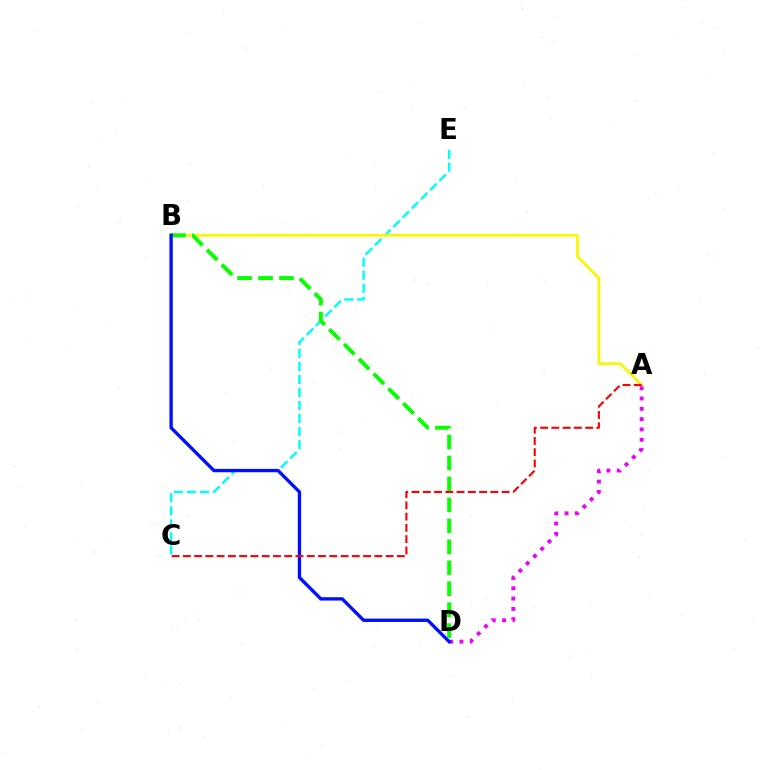{('C', 'E'): [{'color': '#00fff6', 'line_style': 'dashed', 'thickness': 1.77}], ('A', 'B'): [{'color': '#fcf500', 'line_style': 'solid', 'thickness': 1.96}], ('A', 'D'): [{'color': '#ee00ff', 'line_style': 'dotted', 'thickness': 2.8}], ('B', 'D'): [{'color': '#08ff00', 'line_style': 'dashed', 'thickness': 2.85}, {'color': '#0010ff', 'line_style': 'solid', 'thickness': 2.41}], ('A', 'C'): [{'color': '#ff0000', 'line_style': 'dashed', 'thickness': 1.53}]}